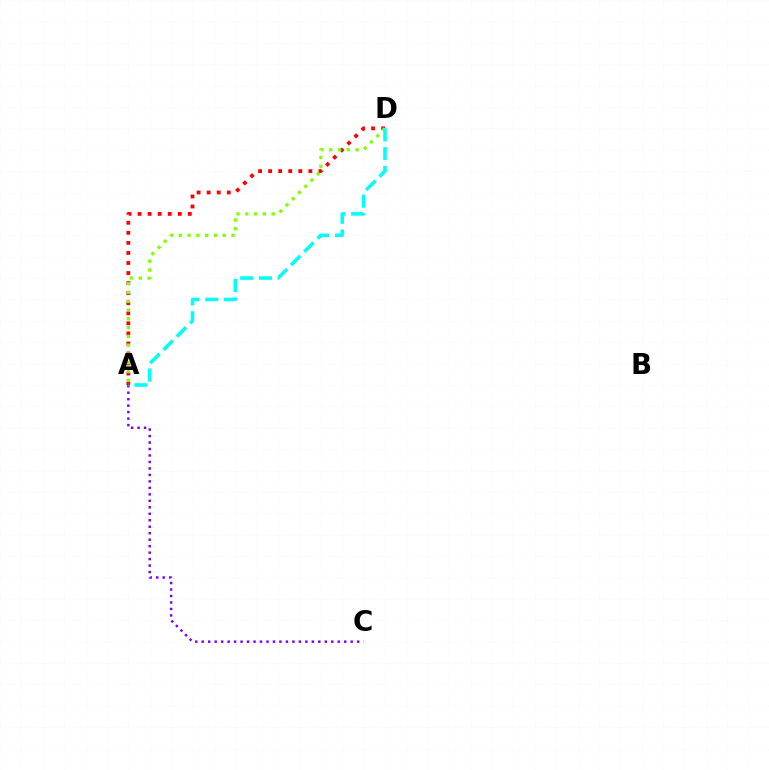{('A', 'D'): [{'color': '#ff0000', 'line_style': 'dotted', 'thickness': 2.73}, {'color': '#84ff00', 'line_style': 'dotted', 'thickness': 2.39}, {'color': '#00fff6', 'line_style': 'dashed', 'thickness': 2.55}], ('A', 'C'): [{'color': '#7200ff', 'line_style': 'dotted', 'thickness': 1.76}]}